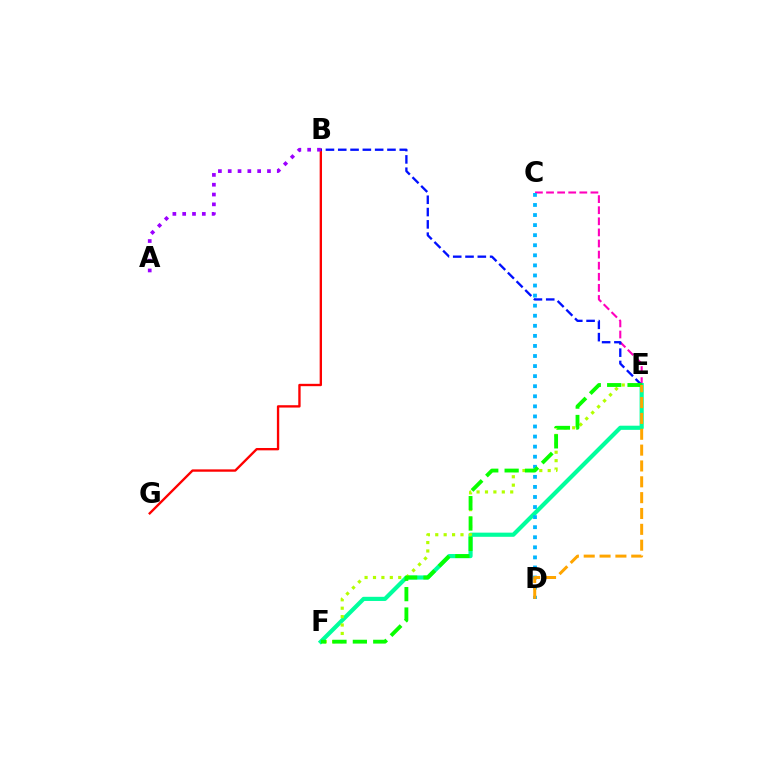{('C', 'E'): [{'color': '#ff00bd', 'line_style': 'dashed', 'thickness': 1.51}], ('E', 'F'): [{'color': '#00ff9d', 'line_style': 'solid', 'thickness': 2.99}, {'color': '#b3ff00', 'line_style': 'dotted', 'thickness': 2.28}, {'color': '#08ff00', 'line_style': 'dashed', 'thickness': 2.77}], ('B', 'G'): [{'color': '#ff0000', 'line_style': 'solid', 'thickness': 1.69}], ('C', 'D'): [{'color': '#00b5ff', 'line_style': 'dotted', 'thickness': 2.74}], ('B', 'E'): [{'color': '#0010ff', 'line_style': 'dashed', 'thickness': 1.67}], ('A', 'B'): [{'color': '#9b00ff', 'line_style': 'dotted', 'thickness': 2.67}], ('D', 'E'): [{'color': '#ffa500', 'line_style': 'dashed', 'thickness': 2.15}]}